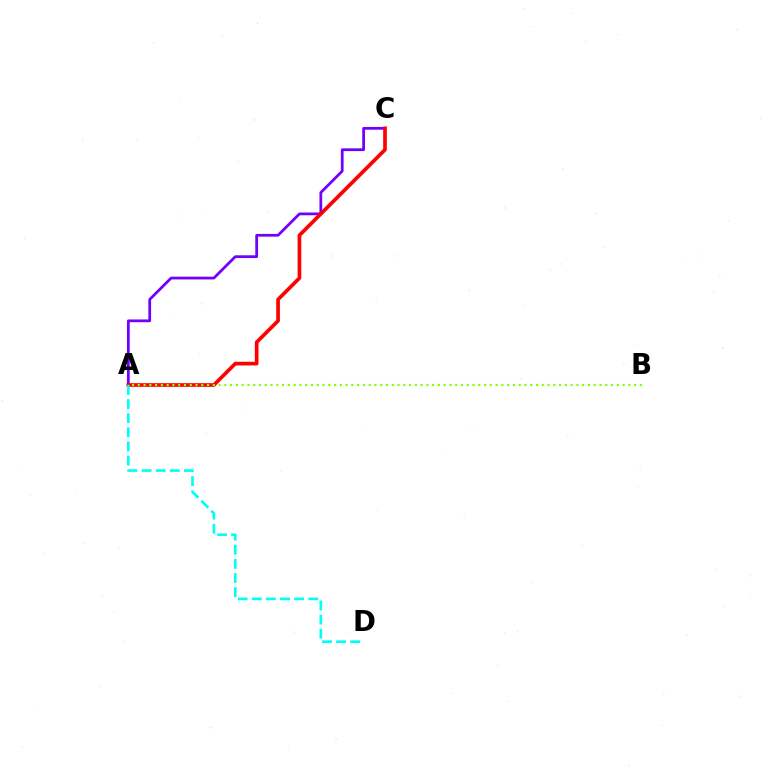{('A', 'C'): [{'color': '#7200ff', 'line_style': 'solid', 'thickness': 1.99}, {'color': '#ff0000', 'line_style': 'solid', 'thickness': 2.65}], ('A', 'B'): [{'color': '#84ff00', 'line_style': 'dotted', 'thickness': 1.57}], ('A', 'D'): [{'color': '#00fff6', 'line_style': 'dashed', 'thickness': 1.92}]}